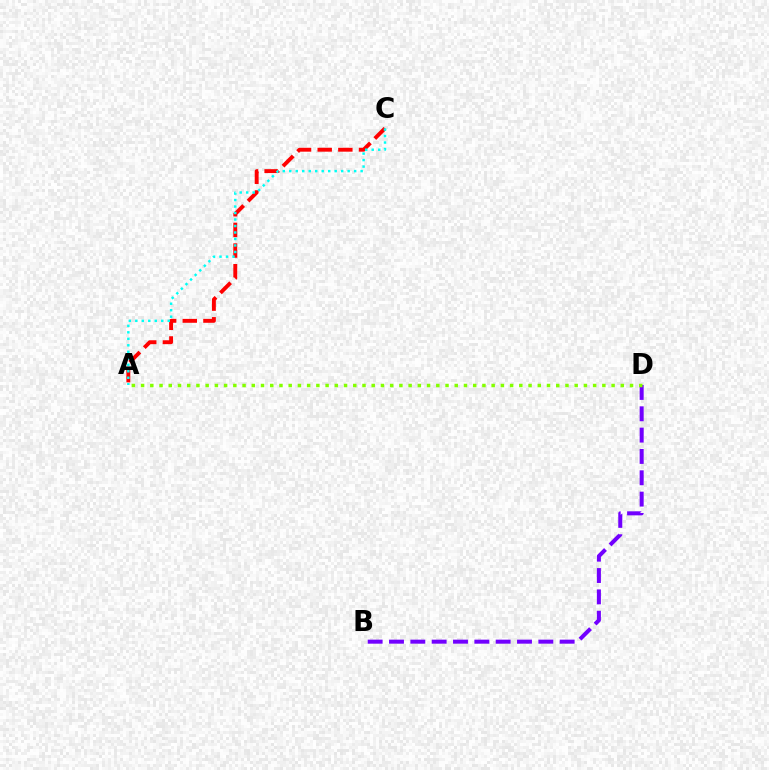{('A', 'C'): [{'color': '#ff0000', 'line_style': 'dashed', 'thickness': 2.81}, {'color': '#00fff6', 'line_style': 'dotted', 'thickness': 1.76}], ('B', 'D'): [{'color': '#7200ff', 'line_style': 'dashed', 'thickness': 2.9}], ('A', 'D'): [{'color': '#84ff00', 'line_style': 'dotted', 'thickness': 2.51}]}